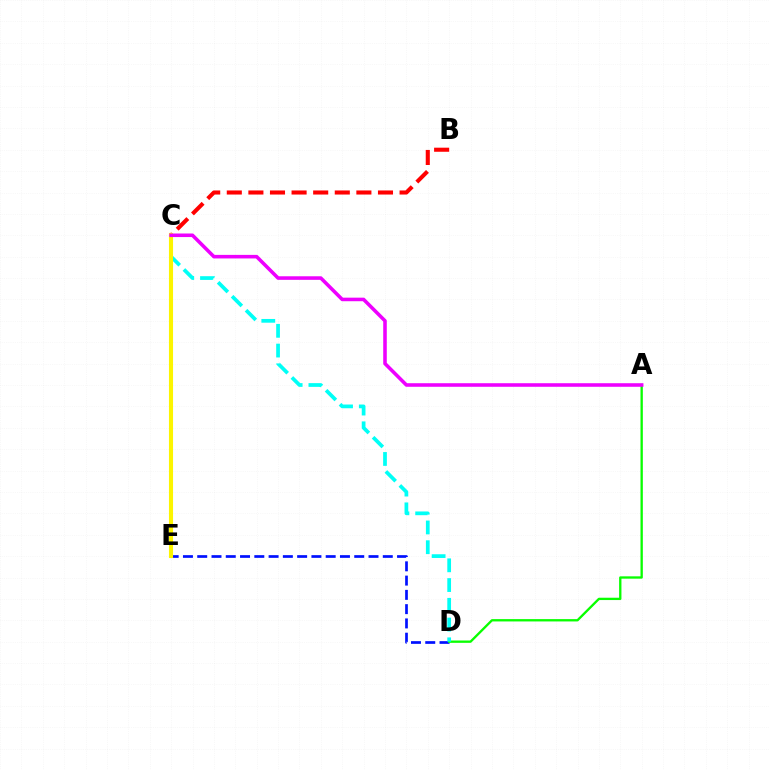{('D', 'E'): [{'color': '#0010ff', 'line_style': 'dashed', 'thickness': 1.94}], ('B', 'C'): [{'color': '#ff0000', 'line_style': 'dashed', 'thickness': 2.93}], ('A', 'D'): [{'color': '#08ff00', 'line_style': 'solid', 'thickness': 1.68}], ('C', 'D'): [{'color': '#00fff6', 'line_style': 'dashed', 'thickness': 2.68}], ('C', 'E'): [{'color': '#fcf500', 'line_style': 'solid', 'thickness': 2.94}], ('A', 'C'): [{'color': '#ee00ff', 'line_style': 'solid', 'thickness': 2.57}]}